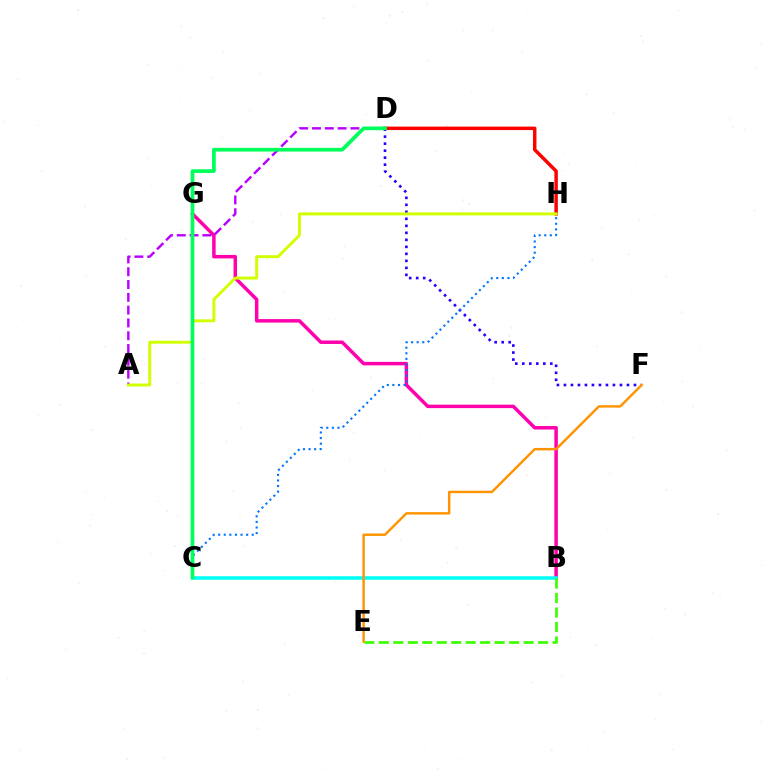{('B', 'G'): [{'color': '#ff00ac', 'line_style': 'solid', 'thickness': 2.5}], ('B', 'C'): [{'color': '#00fff6', 'line_style': 'solid', 'thickness': 2.53}], ('A', 'D'): [{'color': '#b900ff', 'line_style': 'dashed', 'thickness': 1.74}], ('D', 'F'): [{'color': '#2500ff', 'line_style': 'dotted', 'thickness': 1.9}], ('C', 'H'): [{'color': '#0074ff', 'line_style': 'dotted', 'thickness': 1.52}], ('E', 'F'): [{'color': '#ff9400', 'line_style': 'solid', 'thickness': 1.76}], ('D', 'H'): [{'color': '#ff0000', 'line_style': 'solid', 'thickness': 2.49}], ('A', 'H'): [{'color': '#d1ff00', 'line_style': 'solid', 'thickness': 2.12}], ('C', 'D'): [{'color': '#00ff5c', 'line_style': 'solid', 'thickness': 2.67}], ('B', 'E'): [{'color': '#3dff00', 'line_style': 'dashed', 'thickness': 1.97}]}